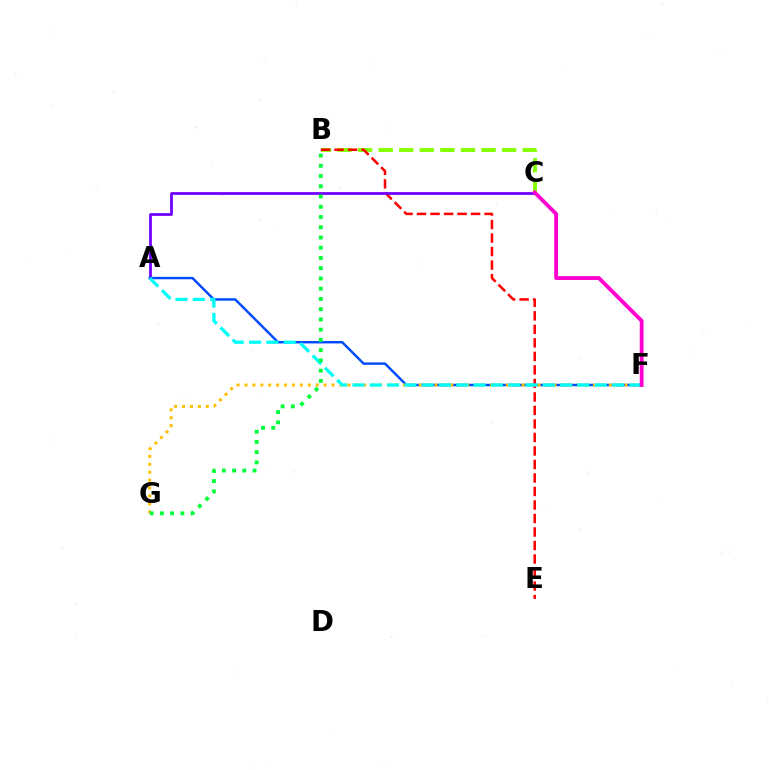{('B', 'C'): [{'color': '#84ff00', 'line_style': 'dashed', 'thickness': 2.79}], ('B', 'E'): [{'color': '#ff0000', 'line_style': 'dashed', 'thickness': 1.84}], ('A', 'C'): [{'color': '#7200ff', 'line_style': 'solid', 'thickness': 2.0}], ('A', 'F'): [{'color': '#004bff', 'line_style': 'solid', 'thickness': 1.76}, {'color': '#00fff6', 'line_style': 'dashed', 'thickness': 2.35}], ('F', 'G'): [{'color': '#ffbd00', 'line_style': 'dotted', 'thickness': 2.15}], ('C', 'F'): [{'color': '#ff00cf', 'line_style': 'solid', 'thickness': 2.75}], ('B', 'G'): [{'color': '#00ff39', 'line_style': 'dotted', 'thickness': 2.78}]}